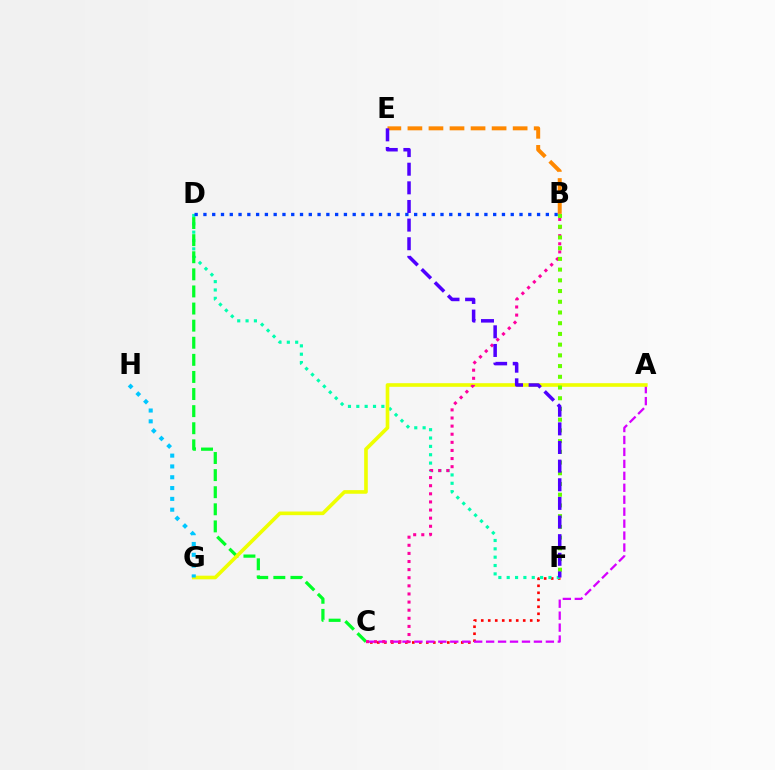{('C', 'F'): [{'color': '#ff0000', 'line_style': 'dotted', 'thickness': 1.9}], ('D', 'F'): [{'color': '#00ffaf', 'line_style': 'dotted', 'thickness': 2.27}], ('B', 'D'): [{'color': '#003fff', 'line_style': 'dotted', 'thickness': 2.39}], ('B', 'E'): [{'color': '#ff8800', 'line_style': 'dashed', 'thickness': 2.86}], ('C', 'D'): [{'color': '#00ff27', 'line_style': 'dashed', 'thickness': 2.32}], ('A', 'C'): [{'color': '#d600ff', 'line_style': 'dashed', 'thickness': 1.62}], ('A', 'G'): [{'color': '#eeff00', 'line_style': 'solid', 'thickness': 2.61}], ('B', 'C'): [{'color': '#ff00a0', 'line_style': 'dotted', 'thickness': 2.2}], ('B', 'F'): [{'color': '#66ff00', 'line_style': 'dotted', 'thickness': 2.91}], ('E', 'F'): [{'color': '#4f00ff', 'line_style': 'dashed', 'thickness': 2.53}], ('G', 'H'): [{'color': '#00c7ff', 'line_style': 'dotted', 'thickness': 2.94}]}